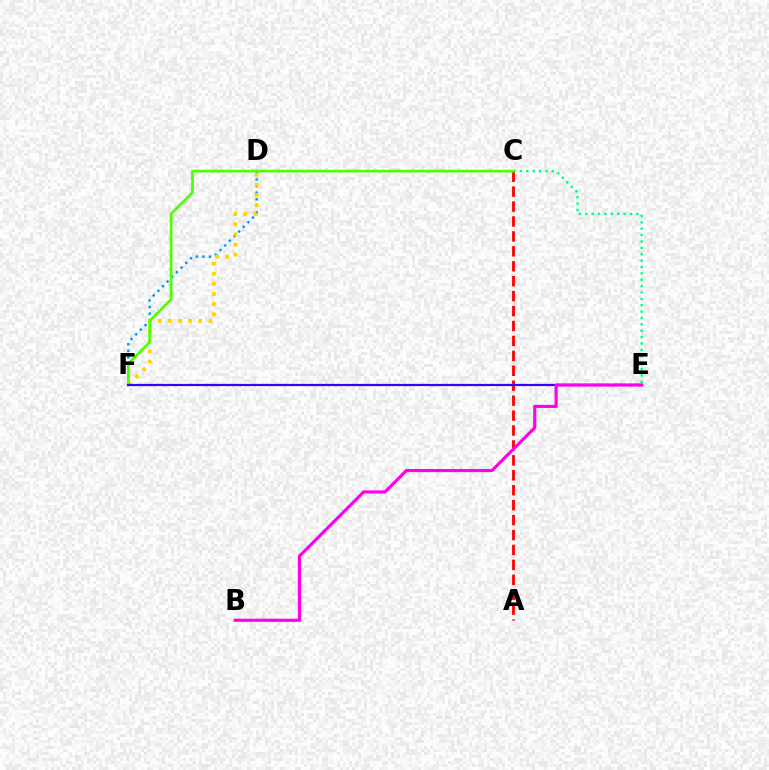{('C', 'E'): [{'color': '#00ff86', 'line_style': 'dotted', 'thickness': 1.73}], ('D', 'F'): [{'color': '#009eff', 'line_style': 'dotted', 'thickness': 1.79}, {'color': '#ffd500', 'line_style': 'dotted', 'thickness': 2.75}], ('A', 'C'): [{'color': '#ff0000', 'line_style': 'dashed', 'thickness': 2.03}], ('C', 'F'): [{'color': '#4fff00', 'line_style': 'solid', 'thickness': 1.95}], ('E', 'F'): [{'color': '#3700ff', 'line_style': 'solid', 'thickness': 1.59}], ('B', 'E'): [{'color': '#ff00ed', 'line_style': 'solid', 'thickness': 2.26}]}